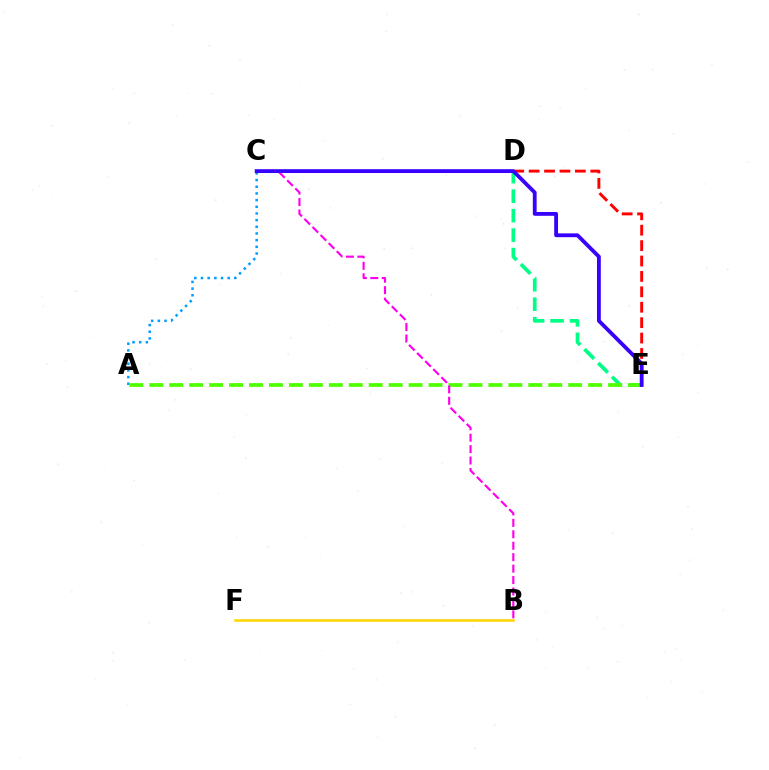{('D', 'E'): [{'color': '#00ff86', 'line_style': 'dashed', 'thickness': 2.65}, {'color': '#ff0000', 'line_style': 'dashed', 'thickness': 2.09}], ('A', 'C'): [{'color': '#009eff', 'line_style': 'dotted', 'thickness': 1.81}], ('A', 'E'): [{'color': '#4fff00', 'line_style': 'dashed', 'thickness': 2.71}], ('B', 'C'): [{'color': '#ff00ed', 'line_style': 'dashed', 'thickness': 1.55}], ('B', 'F'): [{'color': '#ffd500', 'line_style': 'solid', 'thickness': 1.83}], ('C', 'E'): [{'color': '#3700ff', 'line_style': 'solid', 'thickness': 2.75}]}